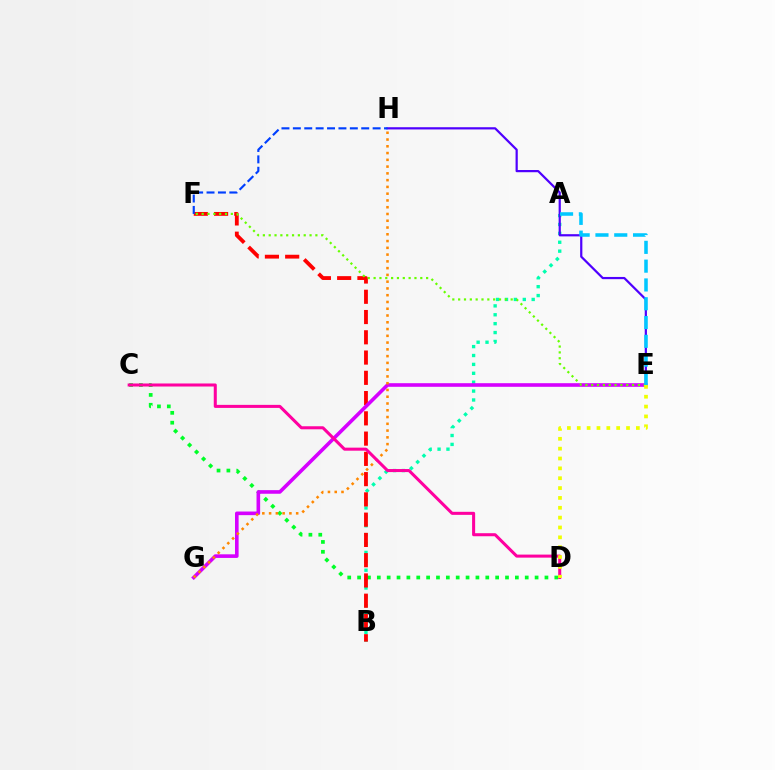{('C', 'D'): [{'color': '#00ff27', 'line_style': 'dotted', 'thickness': 2.68}, {'color': '#ff00a0', 'line_style': 'solid', 'thickness': 2.19}], ('A', 'B'): [{'color': '#00ffaf', 'line_style': 'dotted', 'thickness': 2.42}], ('E', 'H'): [{'color': '#4f00ff', 'line_style': 'solid', 'thickness': 1.59}], ('B', 'F'): [{'color': '#ff0000', 'line_style': 'dashed', 'thickness': 2.75}], ('E', 'G'): [{'color': '#d600ff', 'line_style': 'solid', 'thickness': 2.6}], ('G', 'H'): [{'color': '#ff8800', 'line_style': 'dotted', 'thickness': 1.84}], ('F', 'H'): [{'color': '#003fff', 'line_style': 'dashed', 'thickness': 1.55}], ('E', 'F'): [{'color': '#66ff00', 'line_style': 'dotted', 'thickness': 1.59}], ('A', 'E'): [{'color': '#00c7ff', 'line_style': 'dashed', 'thickness': 2.55}], ('D', 'E'): [{'color': '#eeff00', 'line_style': 'dotted', 'thickness': 2.68}]}